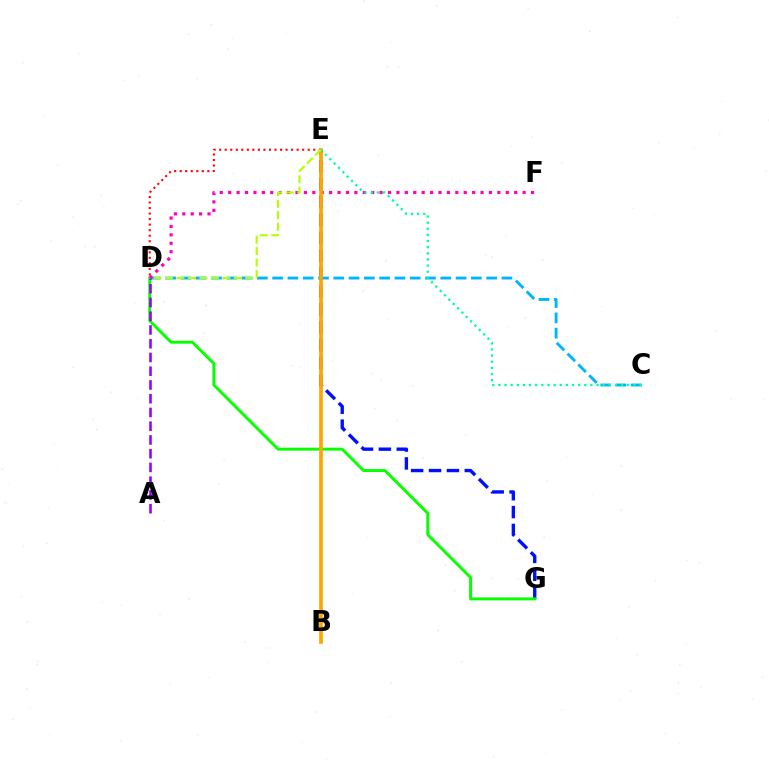{('E', 'G'): [{'color': '#0010ff', 'line_style': 'dashed', 'thickness': 2.43}], ('C', 'D'): [{'color': '#00b5ff', 'line_style': 'dashed', 'thickness': 2.08}], ('D', 'E'): [{'color': '#ff0000', 'line_style': 'dotted', 'thickness': 1.5}, {'color': '#b3ff00', 'line_style': 'dashed', 'thickness': 1.56}], ('D', 'G'): [{'color': '#08ff00', 'line_style': 'solid', 'thickness': 2.1}], ('D', 'F'): [{'color': '#ff00bd', 'line_style': 'dotted', 'thickness': 2.29}], ('A', 'D'): [{'color': '#9b00ff', 'line_style': 'dashed', 'thickness': 1.87}], ('B', 'E'): [{'color': '#ffa500', 'line_style': 'solid', 'thickness': 2.66}], ('C', 'E'): [{'color': '#00ff9d', 'line_style': 'dotted', 'thickness': 1.67}]}